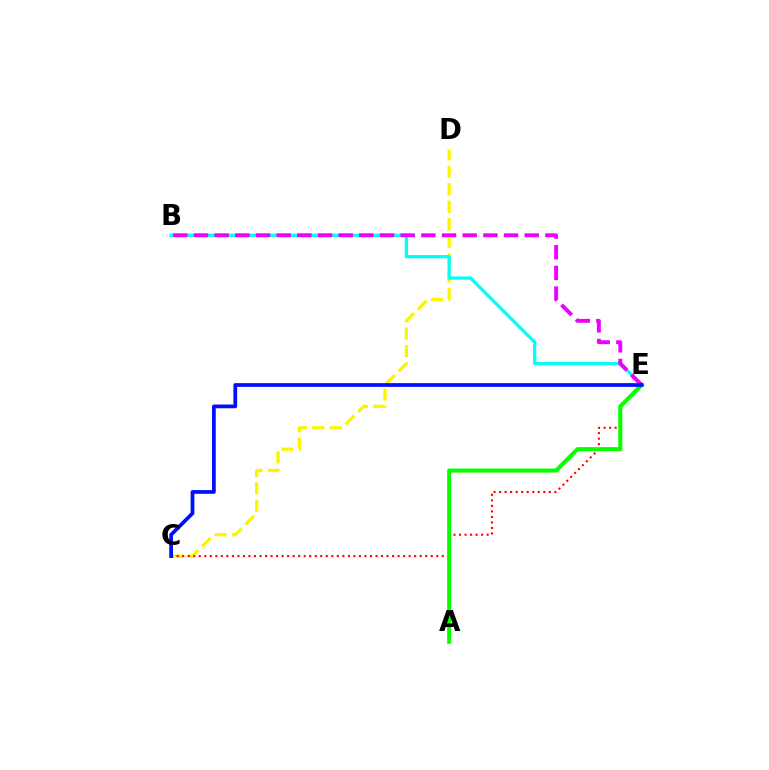{('C', 'D'): [{'color': '#fcf500', 'line_style': 'dashed', 'thickness': 2.37}], ('C', 'E'): [{'color': '#ff0000', 'line_style': 'dotted', 'thickness': 1.5}, {'color': '#0010ff', 'line_style': 'solid', 'thickness': 2.69}], ('B', 'E'): [{'color': '#00fff6', 'line_style': 'solid', 'thickness': 2.33}, {'color': '#ee00ff', 'line_style': 'dashed', 'thickness': 2.81}], ('A', 'E'): [{'color': '#08ff00', 'line_style': 'solid', 'thickness': 2.93}]}